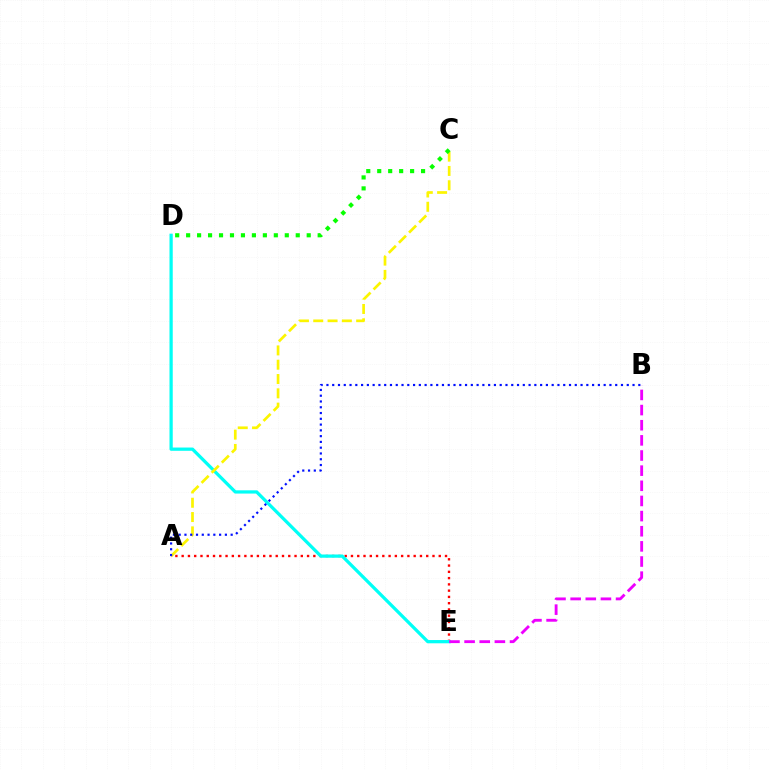{('A', 'E'): [{'color': '#ff0000', 'line_style': 'dotted', 'thickness': 1.7}], ('D', 'E'): [{'color': '#00fff6', 'line_style': 'solid', 'thickness': 2.34}], ('A', 'C'): [{'color': '#fcf500', 'line_style': 'dashed', 'thickness': 1.94}], ('B', 'E'): [{'color': '#ee00ff', 'line_style': 'dashed', 'thickness': 2.06}], ('A', 'B'): [{'color': '#0010ff', 'line_style': 'dotted', 'thickness': 1.57}], ('C', 'D'): [{'color': '#08ff00', 'line_style': 'dotted', 'thickness': 2.98}]}